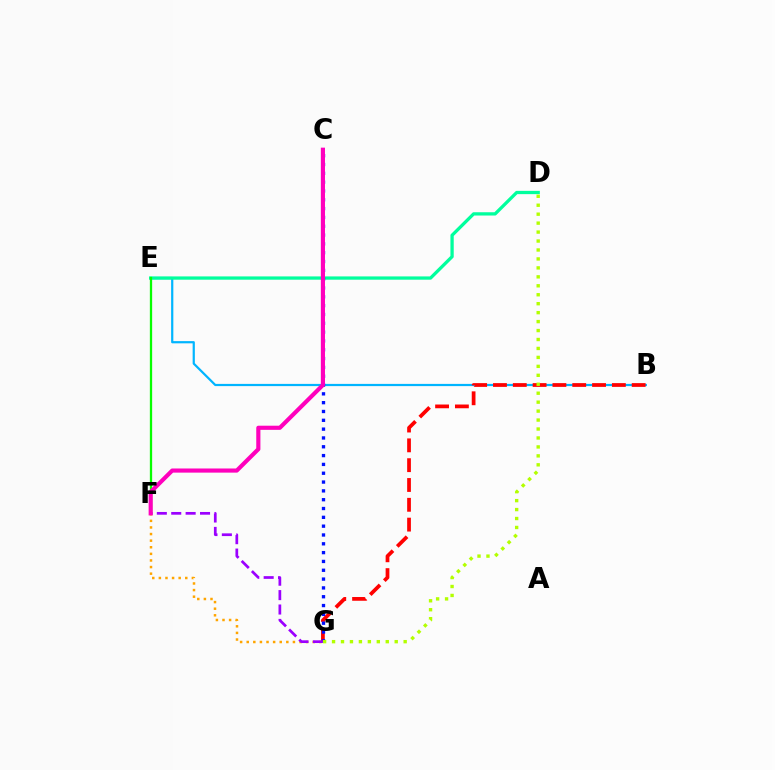{('B', 'E'): [{'color': '#00b5ff', 'line_style': 'solid', 'thickness': 1.59}], ('D', 'E'): [{'color': '#00ff9d', 'line_style': 'solid', 'thickness': 2.36}], ('B', 'G'): [{'color': '#ff0000', 'line_style': 'dashed', 'thickness': 2.69}], ('C', 'G'): [{'color': '#0010ff', 'line_style': 'dotted', 'thickness': 2.4}], ('E', 'F'): [{'color': '#08ff00', 'line_style': 'solid', 'thickness': 1.65}], ('F', 'G'): [{'color': '#ffa500', 'line_style': 'dotted', 'thickness': 1.79}, {'color': '#9b00ff', 'line_style': 'dashed', 'thickness': 1.96}], ('D', 'G'): [{'color': '#b3ff00', 'line_style': 'dotted', 'thickness': 2.43}], ('C', 'F'): [{'color': '#ff00bd', 'line_style': 'solid', 'thickness': 2.98}]}